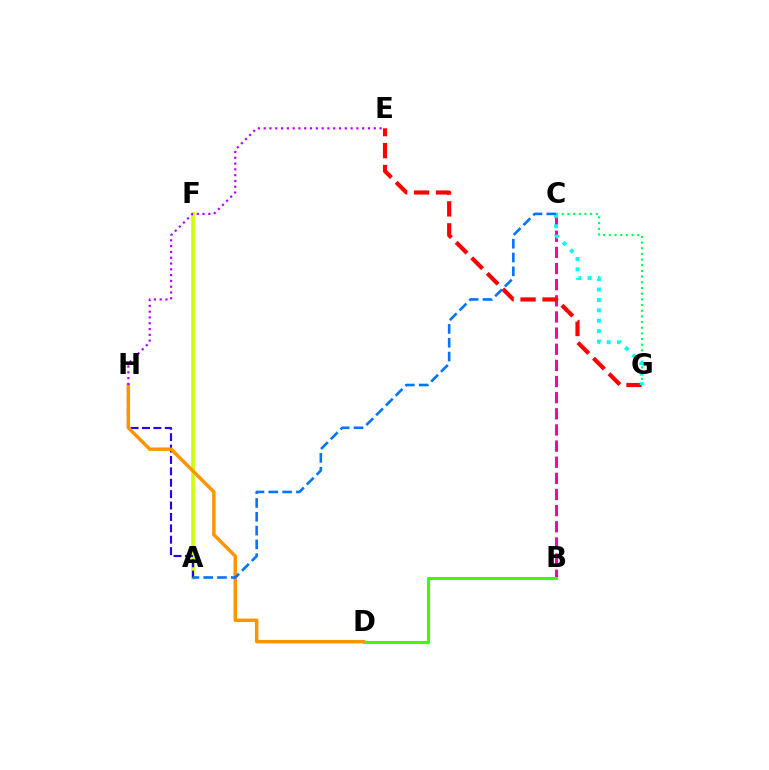{('B', 'C'): [{'color': '#ff00ac', 'line_style': 'dashed', 'thickness': 2.19}], ('E', 'G'): [{'color': '#ff0000', 'line_style': 'dashed', 'thickness': 2.99}], ('A', 'F'): [{'color': '#d1ff00', 'line_style': 'solid', 'thickness': 2.62}], ('A', 'H'): [{'color': '#2500ff', 'line_style': 'dashed', 'thickness': 1.55}], ('C', 'G'): [{'color': '#00ff5c', 'line_style': 'dotted', 'thickness': 1.54}, {'color': '#00fff6', 'line_style': 'dotted', 'thickness': 2.82}], ('B', 'D'): [{'color': '#3dff00', 'line_style': 'solid', 'thickness': 2.22}], ('D', 'H'): [{'color': '#ff9400', 'line_style': 'solid', 'thickness': 2.49}], ('A', 'C'): [{'color': '#0074ff', 'line_style': 'dashed', 'thickness': 1.88}], ('E', 'H'): [{'color': '#b900ff', 'line_style': 'dotted', 'thickness': 1.57}]}